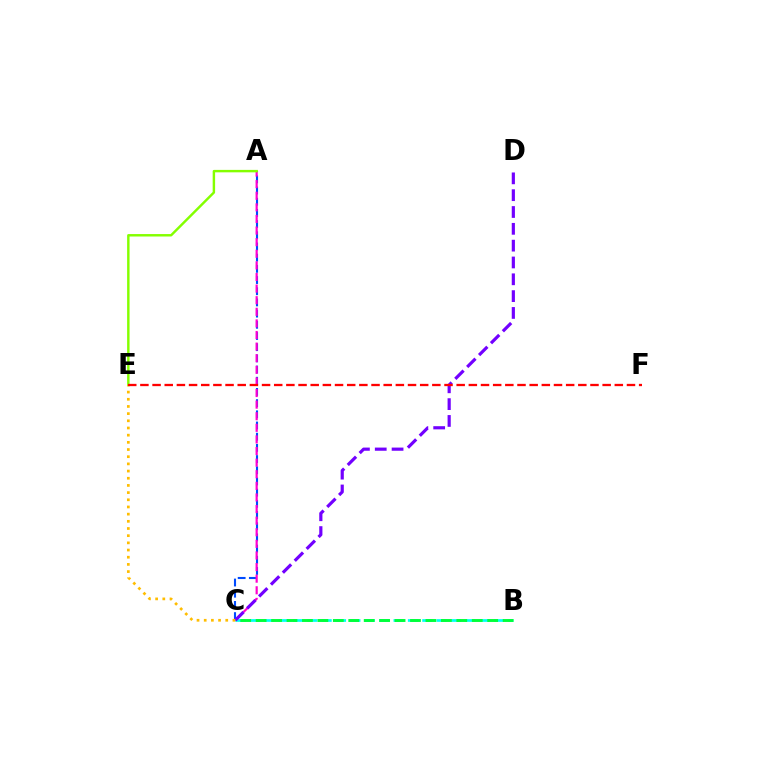{('A', 'C'): [{'color': '#004bff', 'line_style': 'dashed', 'thickness': 1.52}, {'color': '#ff00cf', 'line_style': 'dashed', 'thickness': 1.58}], ('A', 'E'): [{'color': '#84ff00', 'line_style': 'solid', 'thickness': 1.76}], ('B', 'C'): [{'color': '#00fff6', 'line_style': 'dashed', 'thickness': 1.95}, {'color': '#00ff39', 'line_style': 'dashed', 'thickness': 2.1}], ('C', 'D'): [{'color': '#7200ff', 'line_style': 'dashed', 'thickness': 2.29}], ('C', 'E'): [{'color': '#ffbd00', 'line_style': 'dotted', 'thickness': 1.95}], ('E', 'F'): [{'color': '#ff0000', 'line_style': 'dashed', 'thickness': 1.65}]}